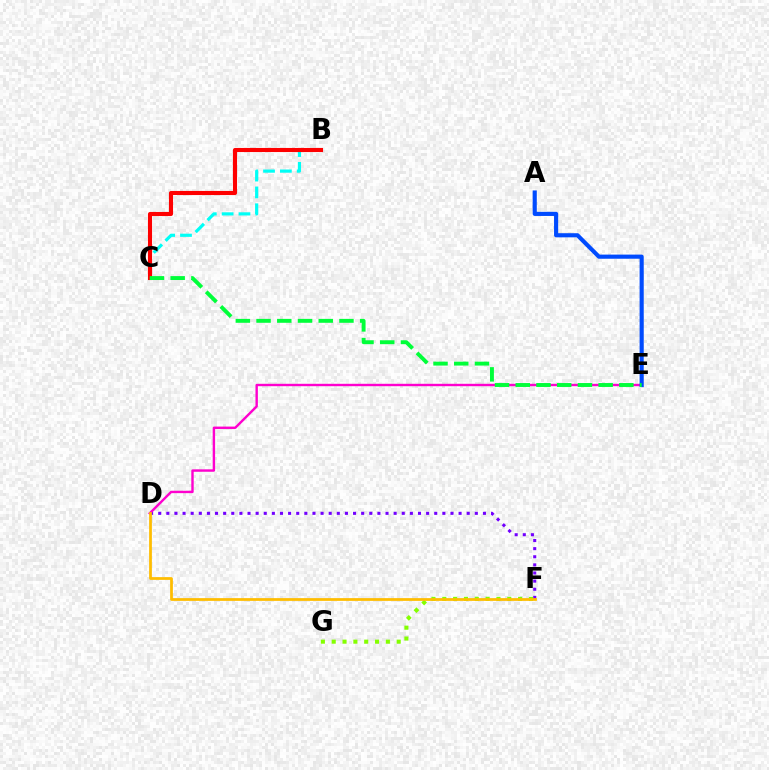{('B', 'C'): [{'color': '#00fff6', 'line_style': 'dashed', 'thickness': 2.29}, {'color': '#ff0000', 'line_style': 'solid', 'thickness': 2.95}], ('D', 'F'): [{'color': '#7200ff', 'line_style': 'dotted', 'thickness': 2.21}, {'color': '#ffbd00', 'line_style': 'solid', 'thickness': 1.98}], ('F', 'G'): [{'color': '#84ff00', 'line_style': 'dotted', 'thickness': 2.94}], ('D', 'E'): [{'color': '#ff00cf', 'line_style': 'solid', 'thickness': 1.73}], ('A', 'E'): [{'color': '#004bff', 'line_style': 'solid', 'thickness': 2.98}], ('C', 'E'): [{'color': '#00ff39', 'line_style': 'dashed', 'thickness': 2.82}]}